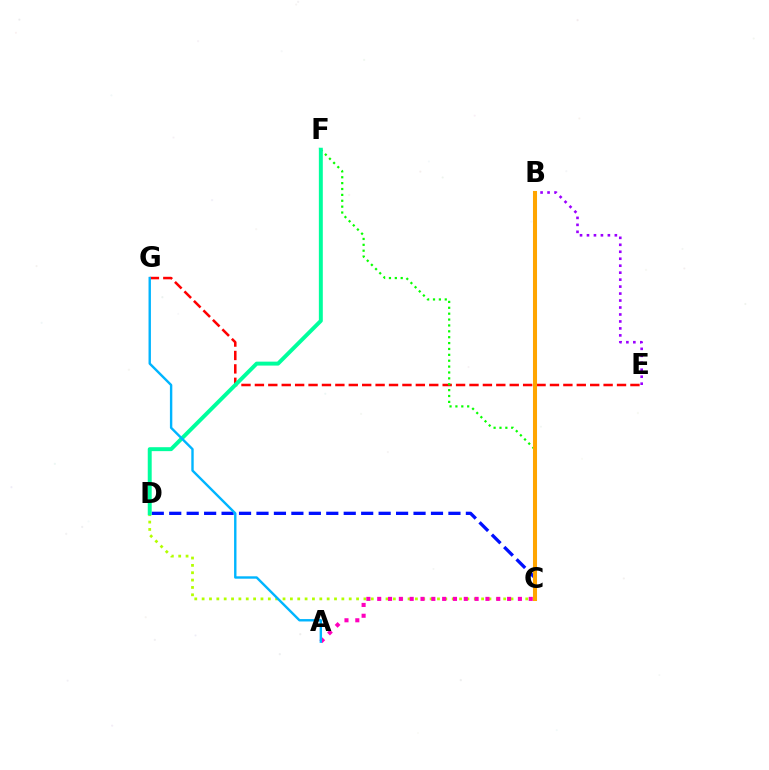{('E', 'G'): [{'color': '#ff0000', 'line_style': 'dashed', 'thickness': 1.82}], ('C', 'D'): [{'color': '#b3ff00', 'line_style': 'dotted', 'thickness': 2.0}, {'color': '#0010ff', 'line_style': 'dashed', 'thickness': 2.37}], ('B', 'E'): [{'color': '#9b00ff', 'line_style': 'dotted', 'thickness': 1.89}], ('A', 'C'): [{'color': '#ff00bd', 'line_style': 'dotted', 'thickness': 2.94}], ('C', 'F'): [{'color': '#08ff00', 'line_style': 'dotted', 'thickness': 1.6}], ('B', 'C'): [{'color': '#ffa500', 'line_style': 'solid', 'thickness': 2.92}], ('D', 'F'): [{'color': '#00ff9d', 'line_style': 'solid', 'thickness': 2.84}], ('A', 'G'): [{'color': '#00b5ff', 'line_style': 'solid', 'thickness': 1.73}]}